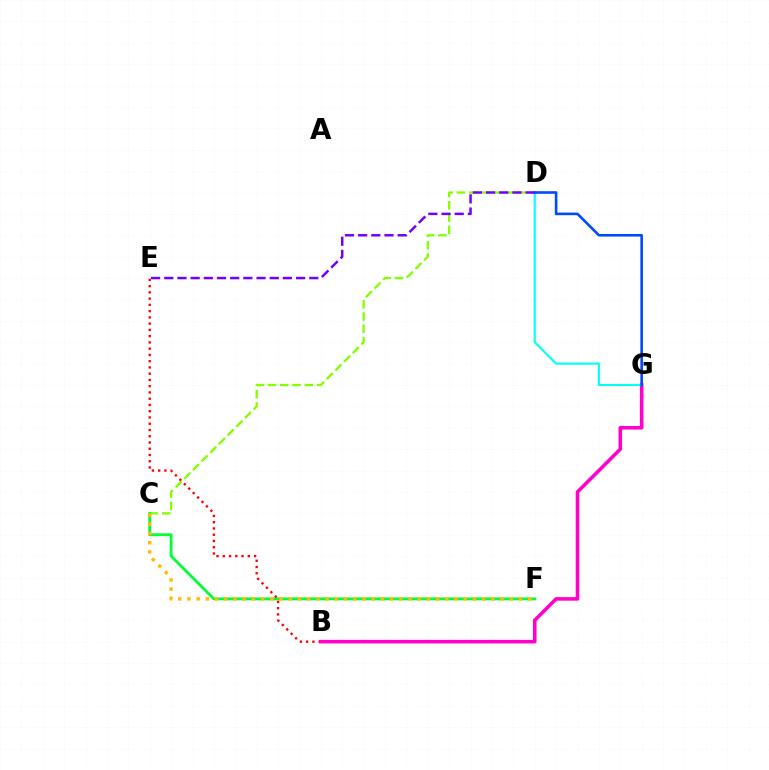{('C', 'D'): [{'color': '#84ff00', 'line_style': 'dashed', 'thickness': 1.67}], ('C', 'F'): [{'color': '#00ff39', 'line_style': 'solid', 'thickness': 2.05}, {'color': '#ffbd00', 'line_style': 'dotted', 'thickness': 2.5}], ('B', 'E'): [{'color': '#ff0000', 'line_style': 'dotted', 'thickness': 1.7}], ('B', 'G'): [{'color': '#ff00cf', 'line_style': 'solid', 'thickness': 2.57}], ('D', 'G'): [{'color': '#00fff6', 'line_style': 'solid', 'thickness': 1.51}, {'color': '#004bff', 'line_style': 'solid', 'thickness': 1.88}], ('D', 'E'): [{'color': '#7200ff', 'line_style': 'dashed', 'thickness': 1.79}]}